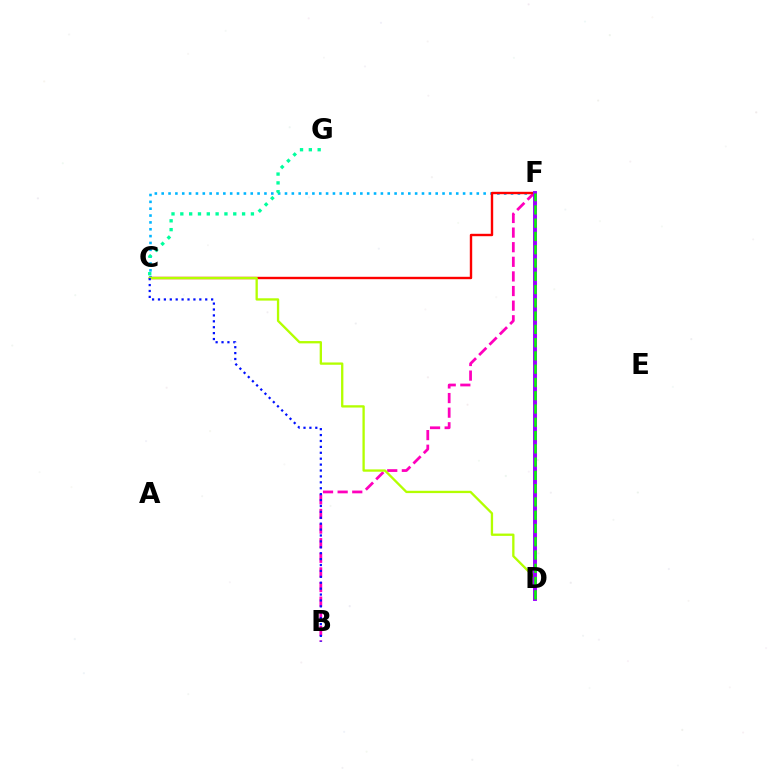{('C', 'F'): [{'color': '#00b5ff', 'line_style': 'dotted', 'thickness': 1.86}, {'color': '#ff0000', 'line_style': 'solid', 'thickness': 1.73}], ('D', 'F'): [{'color': '#ffa500', 'line_style': 'dotted', 'thickness': 2.02}, {'color': '#9b00ff', 'line_style': 'solid', 'thickness': 2.81}, {'color': '#08ff00', 'line_style': 'dashed', 'thickness': 1.8}], ('C', 'G'): [{'color': '#00ff9d', 'line_style': 'dotted', 'thickness': 2.4}], ('B', 'F'): [{'color': '#ff00bd', 'line_style': 'dashed', 'thickness': 1.99}], ('C', 'D'): [{'color': '#b3ff00', 'line_style': 'solid', 'thickness': 1.67}], ('B', 'C'): [{'color': '#0010ff', 'line_style': 'dotted', 'thickness': 1.6}]}